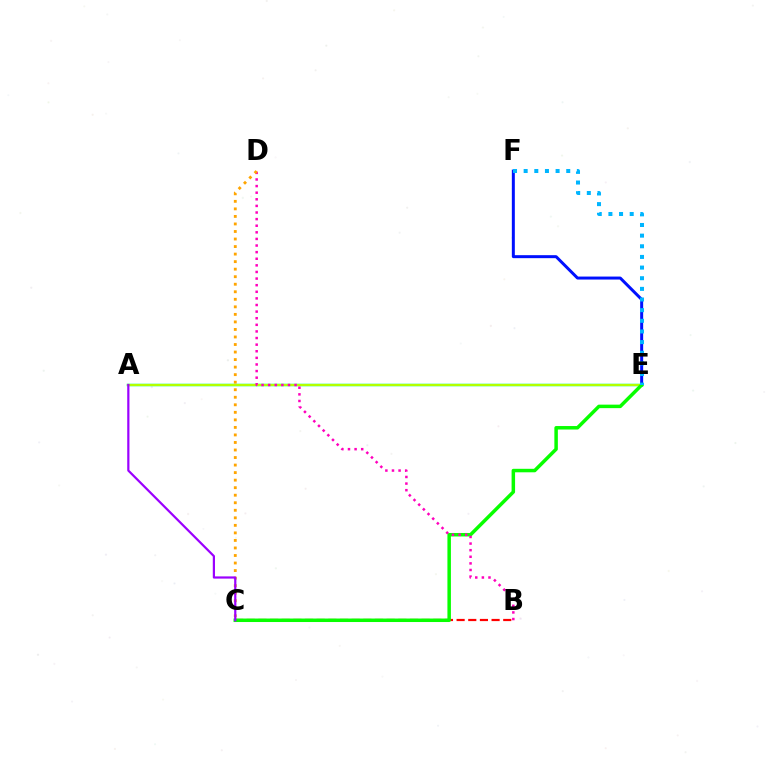{('E', 'F'): [{'color': '#0010ff', 'line_style': 'solid', 'thickness': 2.15}, {'color': '#00b5ff', 'line_style': 'dotted', 'thickness': 2.89}], ('A', 'E'): [{'color': '#00ff9d', 'line_style': 'solid', 'thickness': 1.8}, {'color': '#b3ff00', 'line_style': 'solid', 'thickness': 1.58}], ('B', 'C'): [{'color': '#ff0000', 'line_style': 'dashed', 'thickness': 1.58}], ('C', 'E'): [{'color': '#08ff00', 'line_style': 'solid', 'thickness': 2.51}], ('B', 'D'): [{'color': '#ff00bd', 'line_style': 'dotted', 'thickness': 1.8}], ('C', 'D'): [{'color': '#ffa500', 'line_style': 'dotted', 'thickness': 2.05}], ('A', 'C'): [{'color': '#9b00ff', 'line_style': 'solid', 'thickness': 1.59}]}